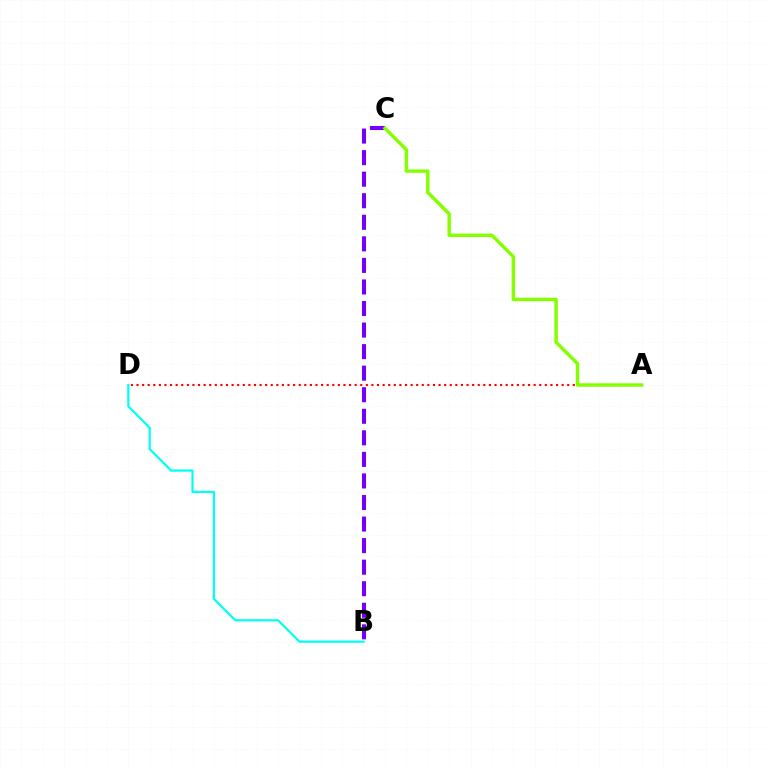{('A', 'D'): [{'color': '#ff0000', 'line_style': 'dotted', 'thickness': 1.52}], ('B', 'D'): [{'color': '#00fff6', 'line_style': 'solid', 'thickness': 1.59}], ('B', 'C'): [{'color': '#7200ff', 'line_style': 'dashed', 'thickness': 2.93}], ('A', 'C'): [{'color': '#84ff00', 'line_style': 'solid', 'thickness': 2.47}]}